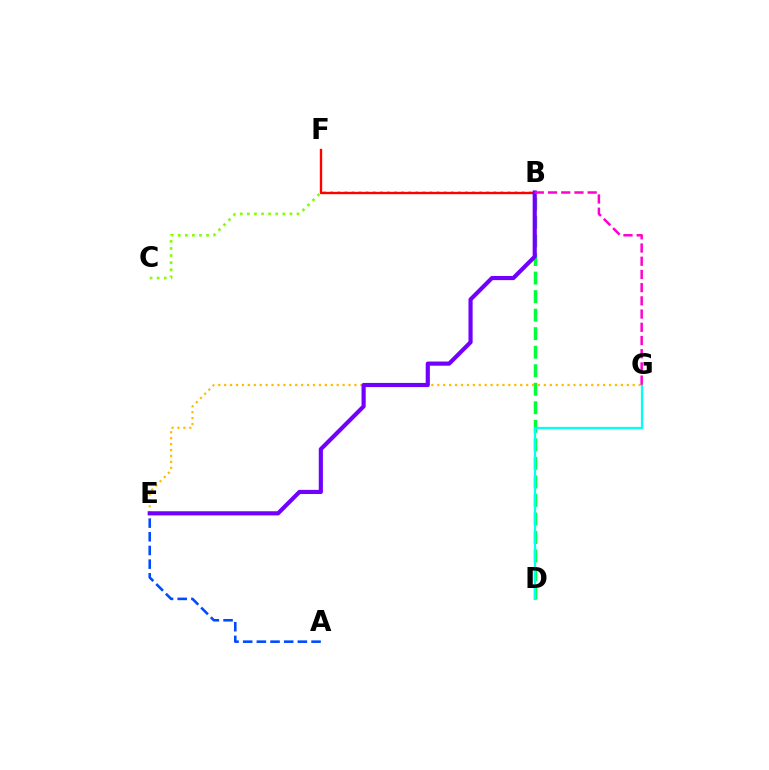{('B', 'D'): [{'color': '#00ff39', 'line_style': 'dashed', 'thickness': 2.52}], ('B', 'C'): [{'color': '#84ff00', 'line_style': 'dotted', 'thickness': 1.93}], ('E', 'G'): [{'color': '#ffbd00', 'line_style': 'dotted', 'thickness': 1.61}], ('A', 'E'): [{'color': '#004bff', 'line_style': 'dashed', 'thickness': 1.86}], ('D', 'G'): [{'color': '#00fff6', 'line_style': 'solid', 'thickness': 1.62}], ('B', 'F'): [{'color': '#ff0000', 'line_style': 'solid', 'thickness': 1.7}], ('B', 'E'): [{'color': '#7200ff', 'line_style': 'solid', 'thickness': 2.99}], ('B', 'G'): [{'color': '#ff00cf', 'line_style': 'dashed', 'thickness': 1.79}]}